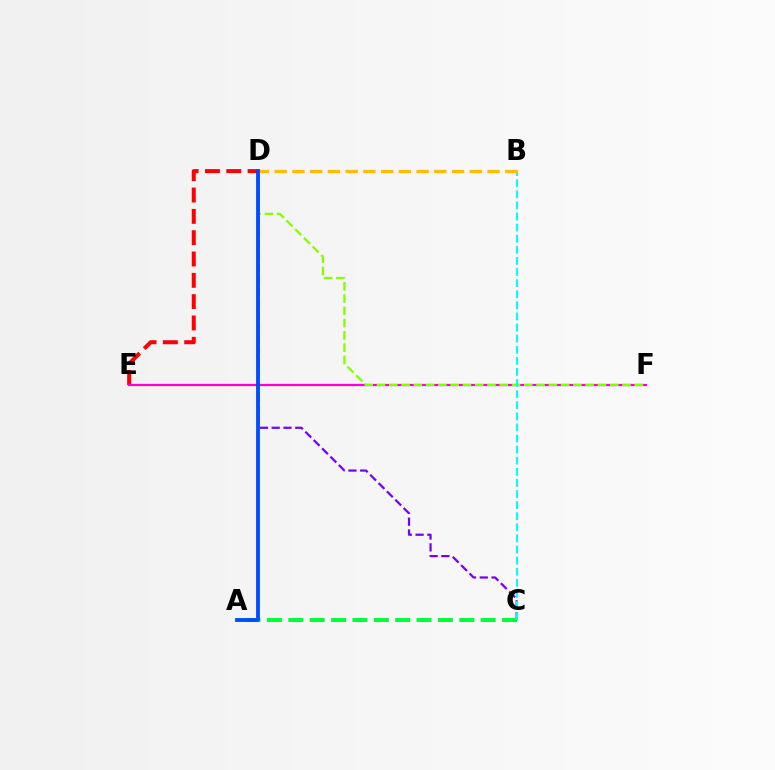{('D', 'E'): [{'color': '#ff0000', 'line_style': 'dashed', 'thickness': 2.9}], ('E', 'F'): [{'color': '#ff00cf', 'line_style': 'solid', 'thickness': 1.62}], ('C', 'D'): [{'color': '#7200ff', 'line_style': 'dashed', 'thickness': 1.6}], ('D', 'F'): [{'color': '#84ff00', 'line_style': 'dashed', 'thickness': 1.67}], ('A', 'C'): [{'color': '#00ff39', 'line_style': 'dashed', 'thickness': 2.9}], ('B', 'C'): [{'color': '#00fff6', 'line_style': 'dashed', 'thickness': 1.51}], ('B', 'D'): [{'color': '#ffbd00', 'line_style': 'dashed', 'thickness': 2.41}], ('A', 'D'): [{'color': '#004bff', 'line_style': 'solid', 'thickness': 2.75}]}